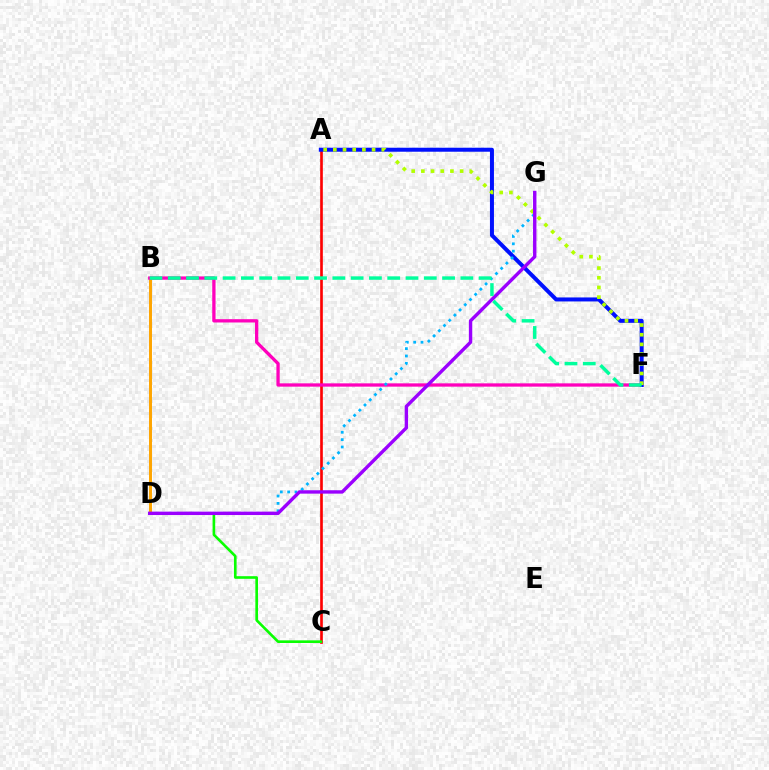{('A', 'C'): [{'color': '#ff0000', 'line_style': 'solid', 'thickness': 1.91}], ('C', 'D'): [{'color': '#08ff00', 'line_style': 'solid', 'thickness': 1.9}], ('B', 'D'): [{'color': '#ffa500', 'line_style': 'solid', 'thickness': 2.13}], ('B', 'F'): [{'color': '#ff00bd', 'line_style': 'solid', 'thickness': 2.37}, {'color': '#00ff9d', 'line_style': 'dashed', 'thickness': 2.48}], ('A', 'F'): [{'color': '#0010ff', 'line_style': 'solid', 'thickness': 2.88}, {'color': '#b3ff00', 'line_style': 'dotted', 'thickness': 2.63}], ('D', 'G'): [{'color': '#00b5ff', 'line_style': 'dotted', 'thickness': 2.0}, {'color': '#9b00ff', 'line_style': 'solid', 'thickness': 2.44}]}